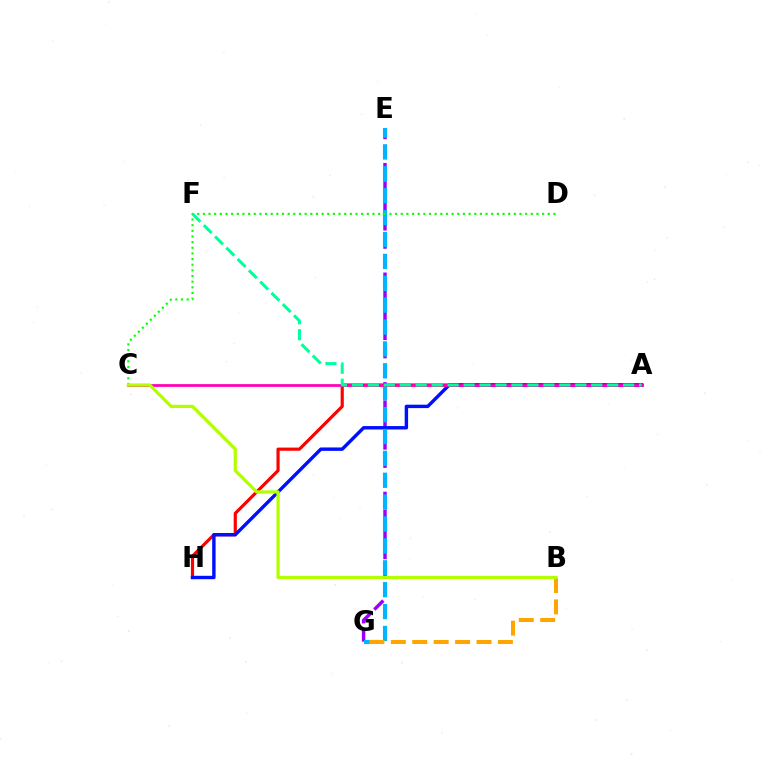{('E', 'G'): [{'color': '#9b00ff', 'line_style': 'dashed', 'thickness': 2.48}, {'color': '#00b5ff', 'line_style': 'dashed', 'thickness': 2.97}], ('A', 'H'): [{'color': '#ff0000', 'line_style': 'solid', 'thickness': 2.28}, {'color': '#0010ff', 'line_style': 'solid', 'thickness': 2.46}], ('C', 'D'): [{'color': '#08ff00', 'line_style': 'dotted', 'thickness': 1.54}], ('B', 'G'): [{'color': '#ffa500', 'line_style': 'dashed', 'thickness': 2.91}], ('A', 'C'): [{'color': '#ff00bd', 'line_style': 'solid', 'thickness': 1.98}], ('A', 'F'): [{'color': '#00ff9d', 'line_style': 'dashed', 'thickness': 2.17}], ('B', 'C'): [{'color': '#b3ff00', 'line_style': 'solid', 'thickness': 2.33}]}